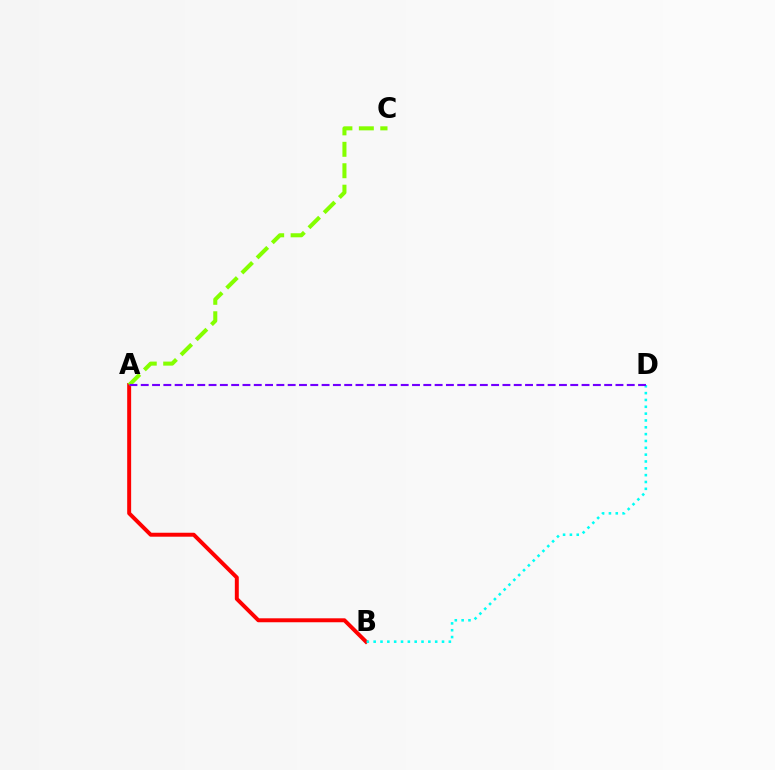{('A', 'B'): [{'color': '#ff0000', 'line_style': 'solid', 'thickness': 2.85}], ('B', 'D'): [{'color': '#00fff6', 'line_style': 'dotted', 'thickness': 1.86}], ('A', 'C'): [{'color': '#84ff00', 'line_style': 'dashed', 'thickness': 2.91}], ('A', 'D'): [{'color': '#7200ff', 'line_style': 'dashed', 'thickness': 1.54}]}